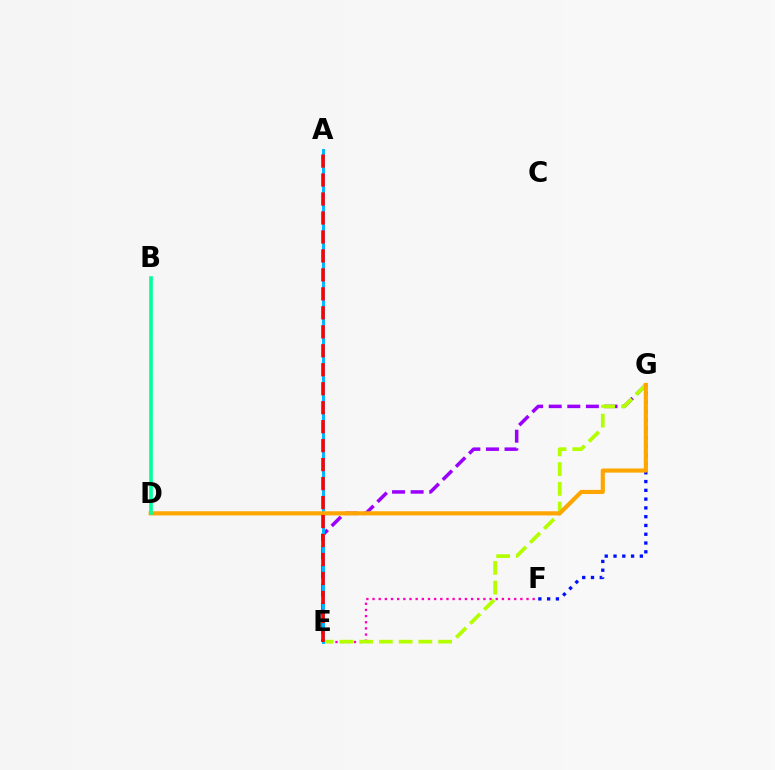{('F', 'G'): [{'color': '#0010ff', 'line_style': 'dotted', 'thickness': 2.39}], ('E', 'G'): [{'color': '#9b00ff', 'line_style': 'dashed', 'thickness': 2.53}, {'color': '#b3ff00', 'line_style': 'dashed', 'thickness': 2.68}], ('E', 'F'): [{'color': '#ff00bd', 'line_style': 'dotted', 'thickness': 1.67}], ('A', 'E'): [{'color': '#00b5ff', 'line_style': 'solid', 'thickness': 2.14}, {'color': '#ff0000', 'line_style': 'dashed', 'thickness': 2.58}], ('D', 'G'): [{'color': '#ffa500', 'line_style': 'solid', 'thickness': 2.98}], ('B', 'D'): [{'color': '#08ff00', 'line_style': 'dotted', 'thickness': 1.67}, {'color': '#00ff9d', 'line_style': 'solid', 'thickness': 2.59}]}